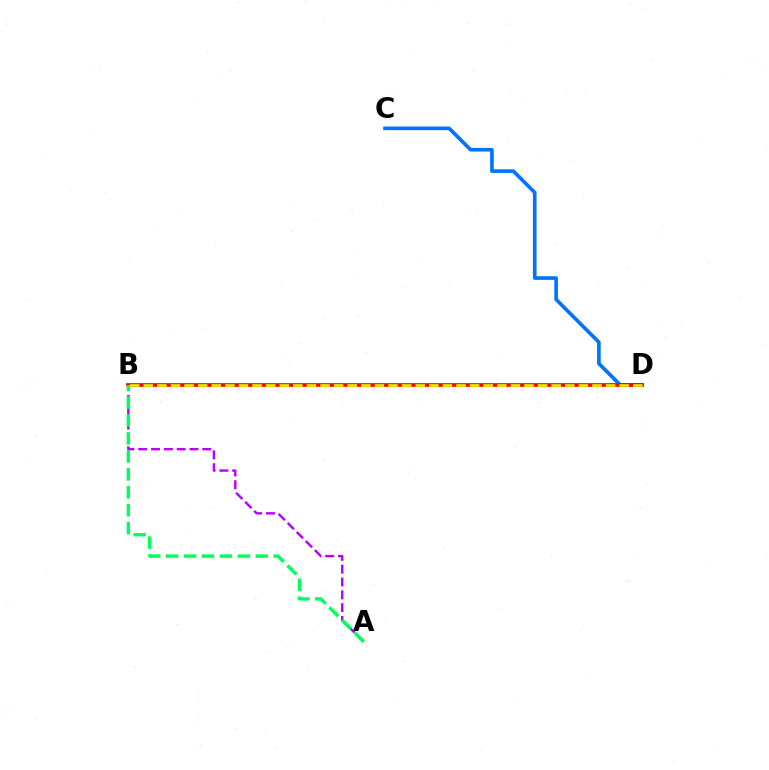{('A', 'B'): [{'color': '#b900ff', 'line_style': 'dashed', 'thickness': 1.74}, {'color': '#00ff5c', 'line_style': 'dashed', 'thickness': 2.44}], ('C', 'D'): [{'color': '#0074ff', 'line_style': 'solid', 'thickness': 2.63}], ('B', 'D'): [{'color': '#ff0000', 'line_style': 'solid', 'thickness': 2.65}, {'color': '#d1ff00', 'line_style': 'dashed', 'thickness': 1.85}]}